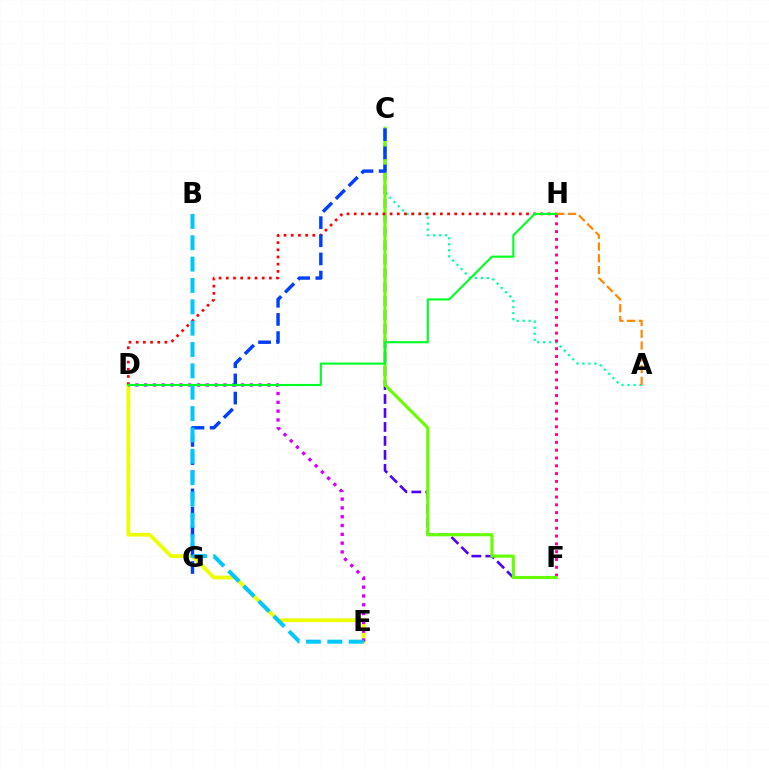{('A', 'C'): [{'color': '#00ffaf', 'line_style': 'dotted', 'thickness': 1.63}], ('D', 'E'): [{'color': '#eeff00', 'line_style': 'solid', 'thickness': 2.73}, {'color': '#d600ff', 'line_style': 'dotted', 'thickness': 2.39}], ('C', 'F'): [{'color': '#4f00ff', 'line_style': 'dashed', 'thickness': 1.9}, {'color': '#66ff00', 'line_style': 'solid', 'thickness': 2.26}], ('F', 'H'): [{'color': '#ff00a0', 'line_style': 'dotted', 'thickness': 2.12}], ('D', 'H'): [{'color': '#ff0000', 'line_style': 'dotted', 'thickness': 1.95}, {'color': '#00ff27', 'line_style': 'solid', 'thickness': 1.53}], ('C', 'G'): [{'color': '#003fff', 'line_style': 'dashed', 'thickness': 2.47}], ('B', 'E'): [{'color': '#00c7ff', 'line_style': 'dashed', 'thickness': 2.9}], ('A', 'H'): [{'color': '#ff8800', 'line_style': 'dashed', 'thickness': 1.6}]}